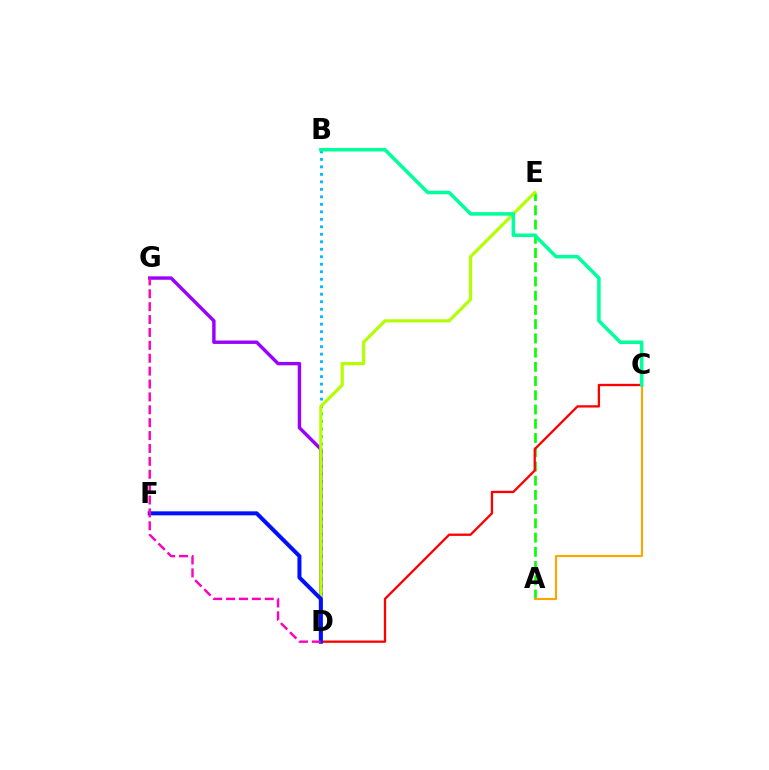{('B', 'D'): [{'color': '#00b5ff', 'line_style': 'dotted', 'thickness': 2.04}], ('D', 'G'): [{'color': '#9b00ff', 'line_style': 'solid', 'thickness': 2.45}, {'color': '#ff00bd', 'line_style': 'dashed', 'thickness': 1.75}], ('A', 'E'): [{'color': '#08ff00', 'line_style': 'dashed', 'thickness': 1.93}], ('C', 'D'): [{'color': '#ff0000', 'line_style': 'solid', 'thickness': 1.66}], ('A', 'C'): [{'color': '#ffa500', 'line_style': 'solid', 'thickness': 1.54}], ('D', 'E'): [{'color': '#b3ff00', 'line_style': 'solid', 'thickness': 2.29}], ('D', 'F'): [{'color': '#0010ff', 'line_style': 'solid', 'thickness': 2.88}], ('B', 'C'): [{'color': '#00ff9d', 'line_style': 'solid', 'thickness': 2.55}]}